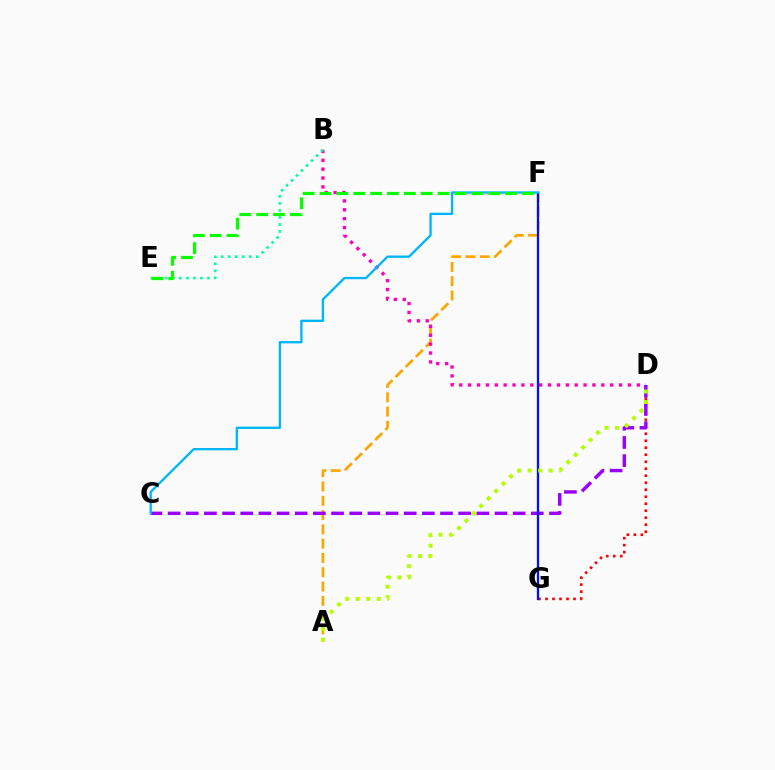{('A', 'F'): [{'color': '#ffa500', 'line_style': 'dashed', 'thickness': 1.94}], ('D', 'G'): [{'color': '#ff0000', 'line_style': 'dotted', 'thickness': 1.9}], ('C', 'D'): [{'color': '#9b00ff', 'line_style': 'dashed', 'thickness': 2.47}], ('B', 'D'): [{'color': '#ff00bd', 'line_style': 'dotted', 'thickness': 2.41}], ('F', 'G'): [{'color': '#0010ff', 'line_style': 'solid', 'thickness': 1.65}], ('B', 'E'): [{'color': '#00ff9d', 'line_style': 'dotted', 'thickness': 1.91}], ('C', 'F'): [{'color': '#00b5ff', 'line_style': 'solid', 'thickness': 1.67}], ('E', 'F'): [{'color': '#08ff00', 'line_style': 'dashed', 'thickness': 2.29}], ('A', 'D'): [{'color': '#b3ff00', 'line_style': 'dotted', 'thickness': 2.85}]}